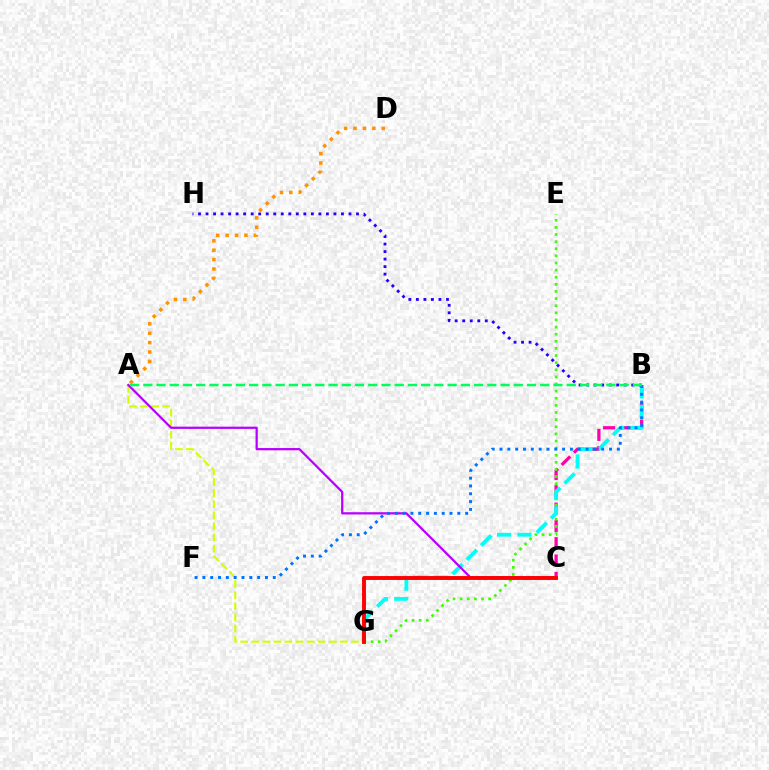{('A', 'G'): [{'color': '#d1ff00', 'line_style': 'dashed', 'thickness': 1.51}], ('B', 'C'): [{'color': '#ff00ac', 'line_style': 'dashed', 'thickness': 2.35}], ('E', 'G'): [{'color': '#3dff00', 'line_style': 'dotted', 'thickness': 1.93}], ('B', 'G'): [{'color': '#00fff6', 'line_style': 'dashed', 'thickness': 2.75}], ('B', 'H'): [{'color': '#2500ff', 'line_style': 'dotted', 'thickness': 2.04}], ('A', 'C'): [{'color': '#b900ff', 'line_style': 'solid', 'thickness': 1.62}], ('B', 'F'): [{'color': '#0074ff', 'line_style': 'dotted', 'thickness': 2.12}], ('C', 'G'): [{'color': '#ff0000', 'line_style': 'solid', 'thickness': 2.8}], ('A', 'B'): [{'color': '#00ff5c', 'line_style': 'dashed', 'thickness': 1.8}], ('A', 'D'): [{'color': '#ff9400', 'line_style': 'dotted', 'thickness': 2.55}]}